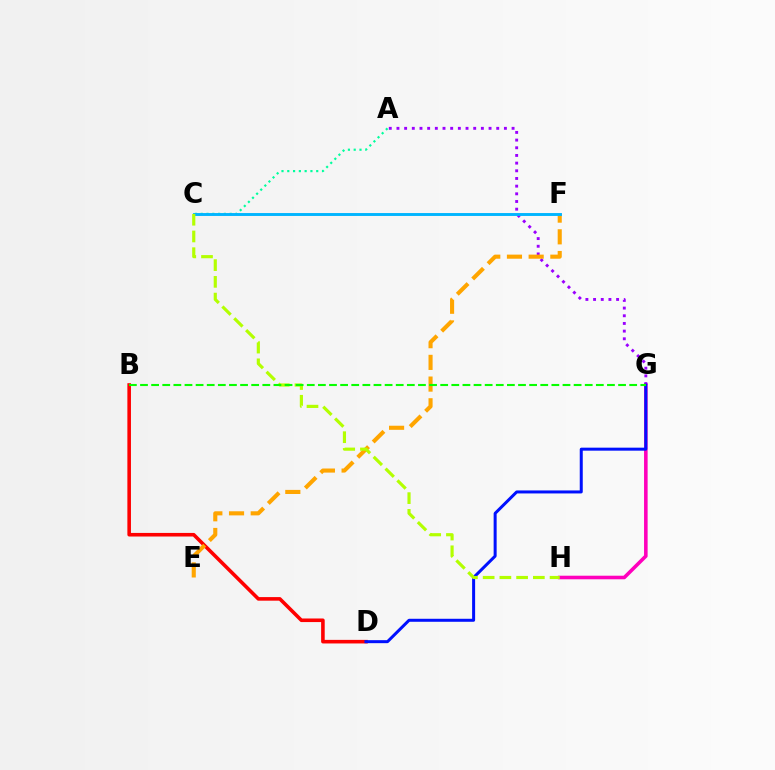{('A', 'G'): [{'color': '#9b00ff', 'line_style': 'dotted', 'thickness': 2.09}], ('G', 'H'): [{'color': '#ff00bd', 'line_style': 'solid', 'thickness': 2.58}], ('B', 'D'): [{'color': '#ff0000', 'line_style': 'solid', 'thickness': 2.58}], ('E', 'F'): [{'color': '#ffa500', 'line_style': 'dashed', 'thickness': 2.95}], ('A', 'C'): [{'color': '#00ff9d', 'line_style': 'dotted', 'thickness': 1.57}], ('D', 'G'): [{'color': '#0010ff', 'line_style': 'solid', 'thickness': 2.16}], ('C', 'F'): [{'color': '#00b5ff', 'line_style': 'solid', 'thickness': 2.09}], ('C', 'H'): [{'color': '#b3ff00', 'line_style': 'dashed', 'thickness': 2.27}], ('B', 'G'): [{'color': '#08ff00', 'line_style': 'dashed', 'thickness': 1.51}]}